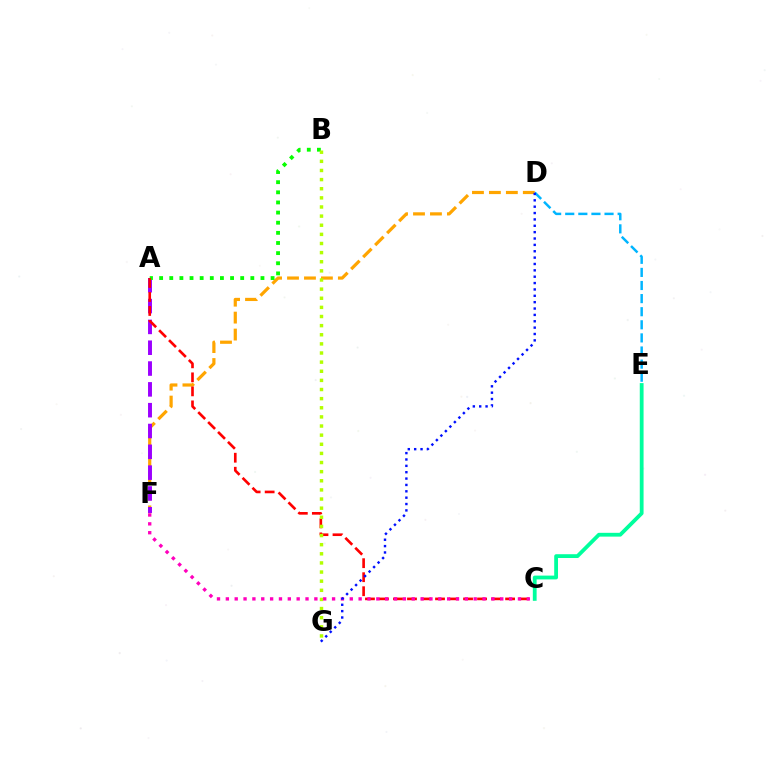{('D', 'E'): [{'color': '#00b5ff', 'line_style': 'dashed', 'thickness': 1.78}], ('D', 'F'): [{'color': '#ffa500', 'line_style': 'dashed', 'thickness': 2.3}], ('A', 'F'): [{'color': '#9b00ff', 'line_style': 'dashed', 'thickness': 2.83}], ('A', 'B'): [{'color': '#08ff00', 'line_style': 'dotted', 'thickness': 2.75}], ('A', 'C'): [{'color': '#ff0000', 'line_style': 'dashed', 'thickness': 1.9}], ('B', 'G'): [{'color': '#b3ff00', 'line_style': 'dotted', 'thickness': 2.48}], ('C', 'F'): [{'color': '#ff00bd', 'line_style': 'dotted', 'thickness': 2.41}], ('C', 'E'): [{'color': '#00ff9d', 'line_style': 'solid', 'thickness': 2.73}], ('D', 'G'): [{'color': '#0010ff', 'line_style': 'dotted', 'thickness': 1.73}]}